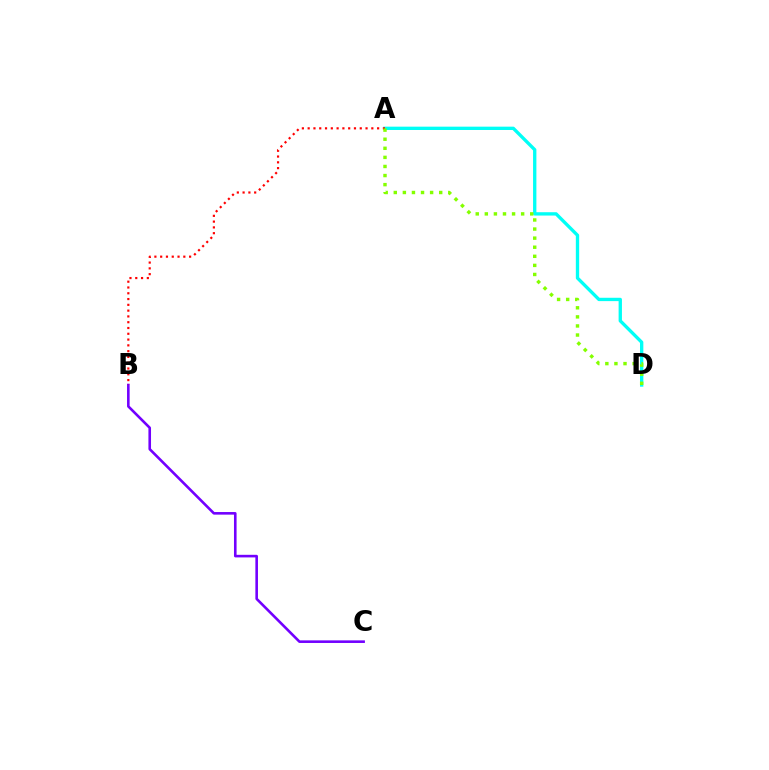{('A', 'D'): [{'color': '#00fff6', 'line_style': 'solid', 'thickness': 2.4}, {'color': '#84ff00', 'line_style': 'dotted', 'thickness': 2.47}], ('B', 'C'): [{'color': '#7200ff', 'line_style': 'solid', 'thickness': 1.87}], ('A', 'B'): [{'color': '#ff0000', 'line_style': 'dotted', 'thickness': 1.57}]}